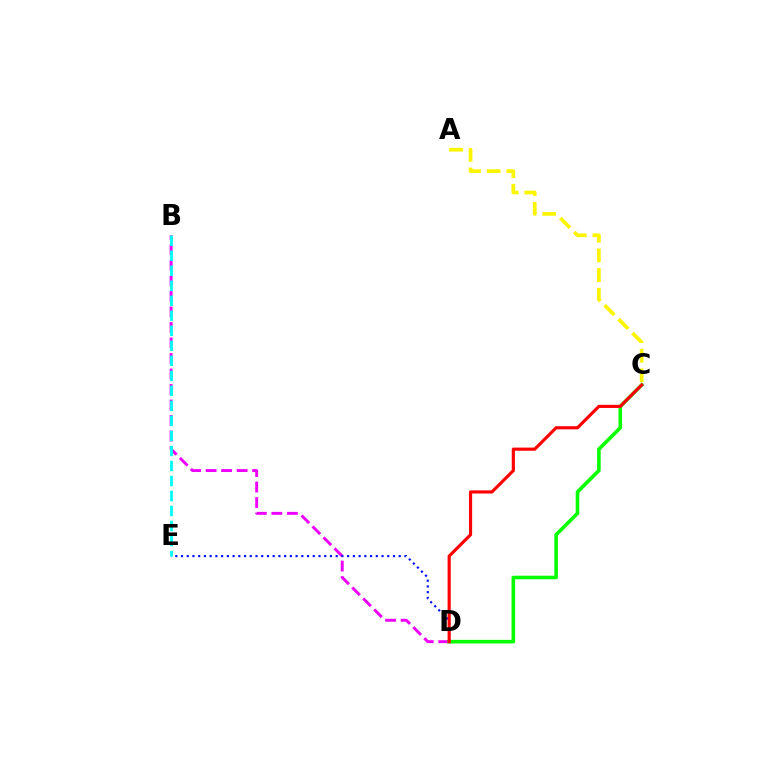{('B', 'D'): [{'color': '#ee00ff', 'line_style': 'dashed', 'thickness': 2.11}], ('D', 'E'): [{'color': '#0010ff', 'line_style': 'dotted', 'thickness': 1.56}], ('A', 'C'): [{'color': '#fcf500', 'line_style': 'dashed', 'thickness': 2.67}], ('C', 'D'): [{'color': '#08ff00', 'line_style': 'solid', 'thickness': 2.58}, {'color': '#ff0000', 'line_style': 'solid', 'thickness': 2.27}], ('B', 'E'): [{'color': '#00fff6', 'line_style': 'dashed', 'thickness': 2.04}]}